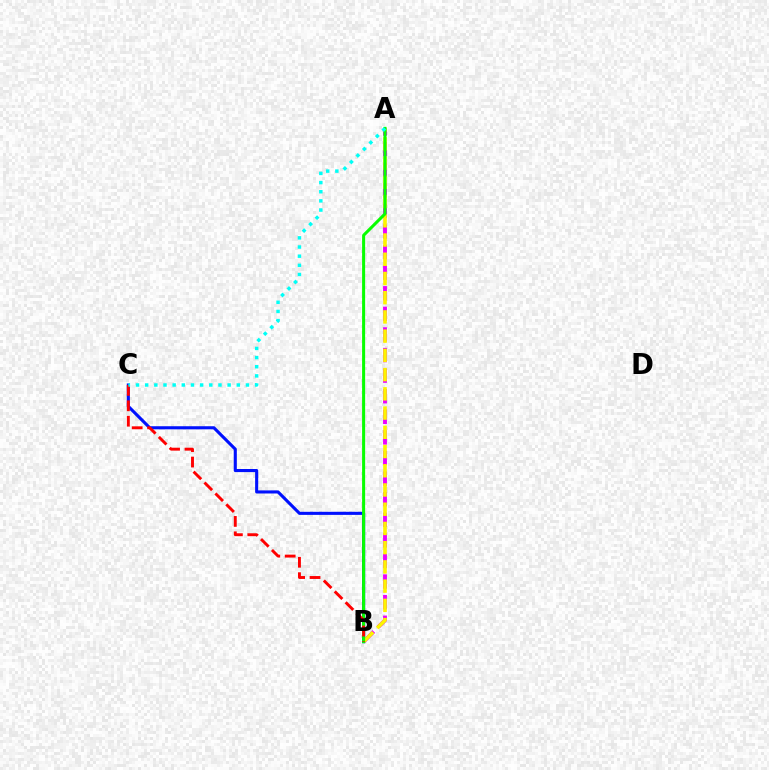{('A', 'B'): [{'color': '#ee00ff', 'line_style': 'dashed', 'thickness': 2.8}, {'color': '#fcf500', 'line_style': 'dashed', 'thickness': 2.61}, {'color': '#08ff00', 'line_style': 'solid', 'thickness': 2.18}], ('B', 'C'): [{'color': '#0010ff', 'line_style': 'solid', 'thickness': 2.23}, {'color': '#ff0000', 'line_style': 'dashed', 'thickness': 2.09}], ('A', 'C'): [{'color': '#00fff6', 'line_style': 'dotted', 'thickness': 2.49}]}